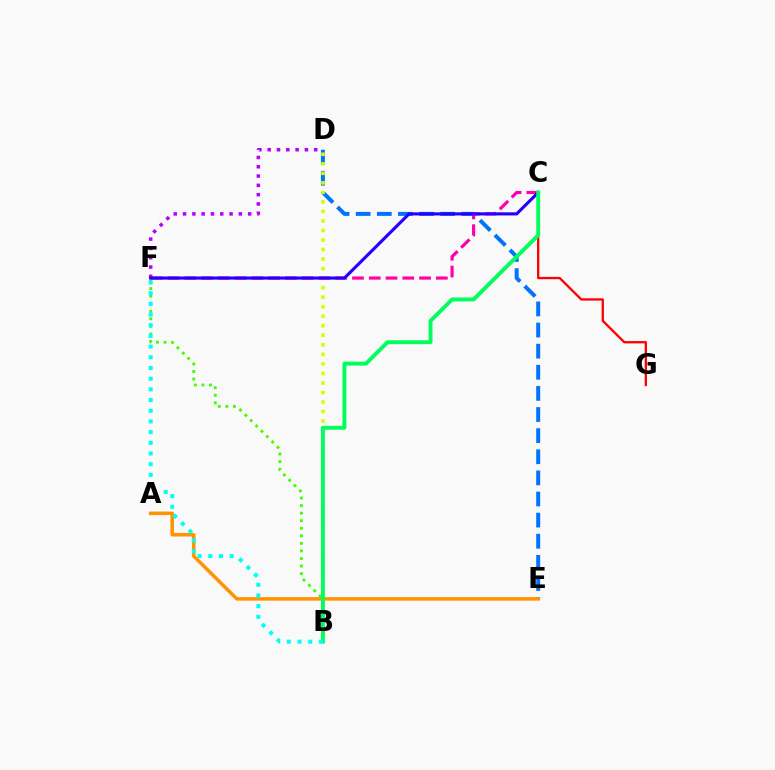{('D', 'E'): [{'color': '#0074ff', 'line_style': 'dashed', 'thickness': 2.87}], ('D', 'F'): [{'color': '#b900ff', 'line_style': 'dotted', 'thickness': 2.53}], ('A', 'E'): [{'color': '#ff9400', 'line_style': 'solid', 'thickness': 2.54}], ('C', 'G'): [{'color': '#ff0000', 'line_style': 'solid', 'thickness': 1.66}], ('B', 'F'): [{'color': '#3dff00', 'line_style': 'dotted', 'thickness': 2.05}, {'color': '#00fff6', 'line_style': 'dotted', 'thickness': 2.9}], ('B', 'D'): [{'color': '#d1ff00', 'line_style': 'dotted', 'thickness': 2.59}], ('C', 'F'): [{'color': '#ff00ac', 'line_style': 'dashed', 'thickness': 2.28}, {'color': '#2500ff', 'line_style': 'solid', 'thickness': 2.24}], ('B', 'C'): [{'color': '#00ff5c', 'line_style': 'solid', 'thickness': 2.81}]}